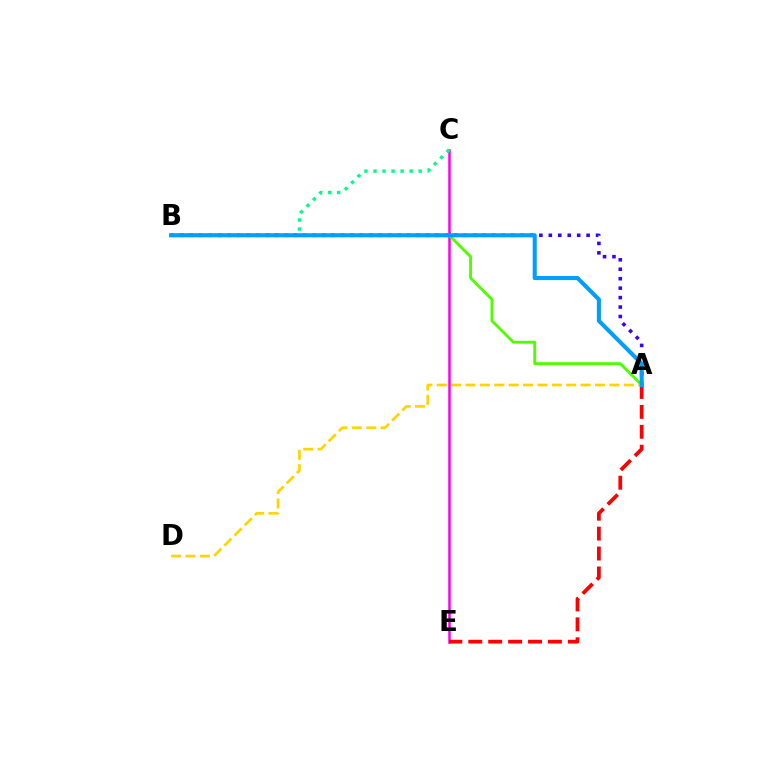{('C', 'E'): [{'color': '#ff00ed', 'line_style': 'solid', 'thickness': 1.8}], ('A', 'B'): [{'color': '#4fff00', 'line_style': 'solid', 'thickness': 2.06}, {'color': '#3700ff', 'line_style': 'dotted', 'thickness': 2.57}, {'color': '#009eff', 'line_style': 'solid', 'thickness': 2.94}], ('B', 'C'): [{'color': '#00ff86', 'line_style': 'dotted', 'thickness': 2.46}], ('A', 'E'): [{'color': '#ff0000', 'line_style': 'dashed', 'thickness': 2.71}], ('A', 'D'): [{'color': '#ffd500', 'line_style': 'dashed', 'thickness': 1.95}]}